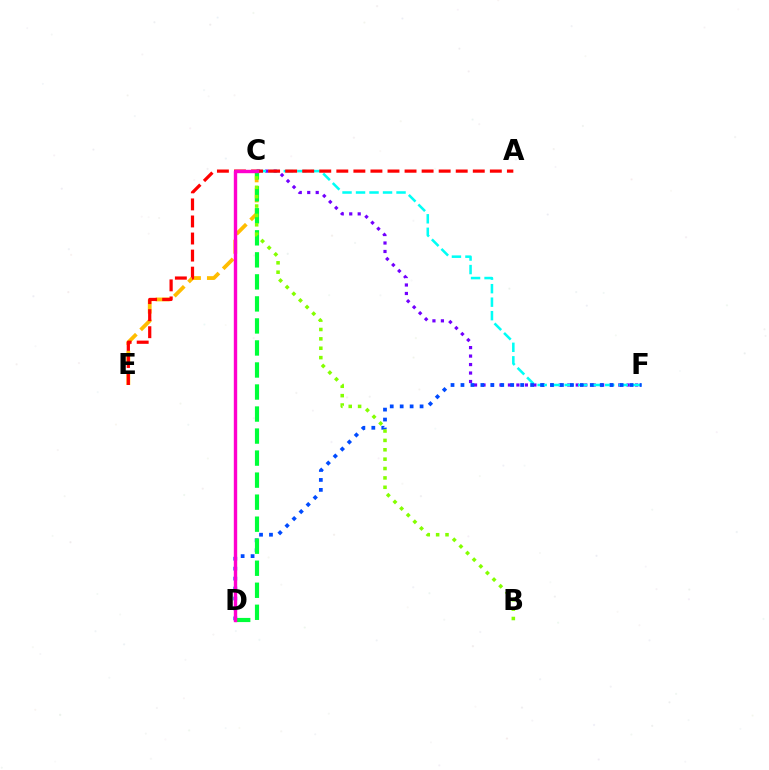{('C', 'F'): [{'color': '#7200ff', 'line_style': 'dotted', 'thickness': 2.3}, {'color': '#00fff6', 'line_style': 'dashed', 'thickness': 1.83}], ('C', 'E'): [{'color': '#ffbd00', 'line_style': 'dashed', 'thickness': 2.73}], ('D', 'F'): [{'color': '#004bff', 'line_style': 'dotted', 'thickness': 2.7}], ('C', 'D'): [{'color': '#00ff39', 'line_style': 'dashed', 'thickness': 2.99}, {'color': '#ff00cf', 'line_style': 'solid', 'thickness': 2.44}], ('A', 'E'): [{'color': '#ff0000', 'line_style': 'dashed', 'thickness': 2.32}], ('B', 'C'): [{'color': '#84ff00', 'line_style': 'dotted', 'thickness': 2.55}]}